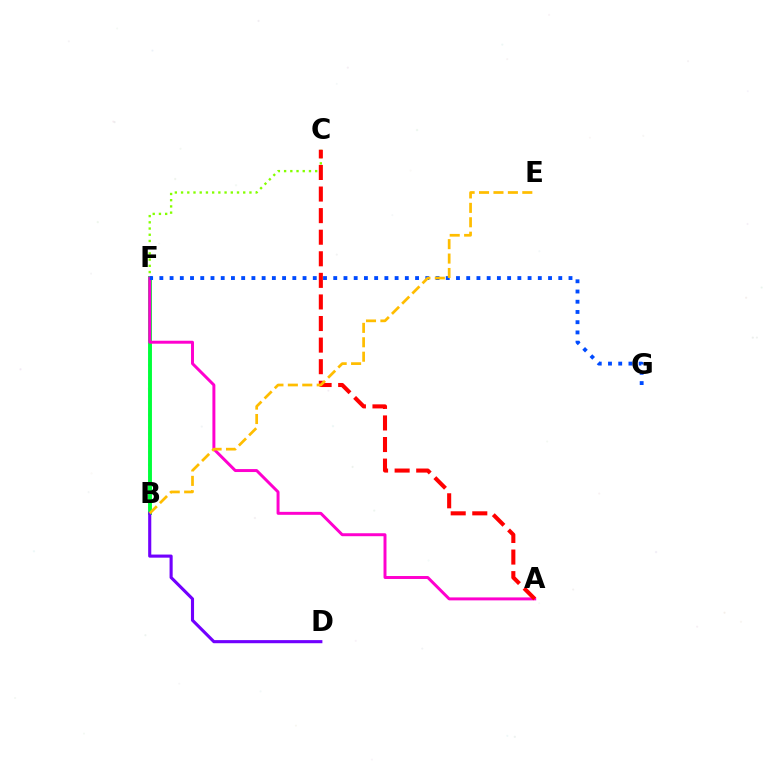{('B', 'C'): [{'color': '#84ff00', 'line_style': 'dotted', 'thickness': 1.69}], ('B', 'F'): [{'color': '#00fff6', 'line_style': 'solid', 'thickness': 1.61}, {'color': '#00ff39', 'line_style': 'solid', 'thickness': 2.8}], ('A', 'F'): [{'color': '#ff00cf', 'line_style': 'solid', 'thickness': 2.13}], ('B', 'D'): [{'color': '#7200ff', 'line_style': 'solid', 'thickness': 2.24}], ('F', 'G'): [{'color': '#004bff', 'line_style': 'dotted', 'thickness': 2.78}], ('A', 'C'): [{'color': '#ff0000', 'line_style': 'dashed', 'thickness': 2.93}], ('B', 'E'): [{'color': '#ffbd00', 'line_style': 'dashed', 'thickness': 1.96}]}